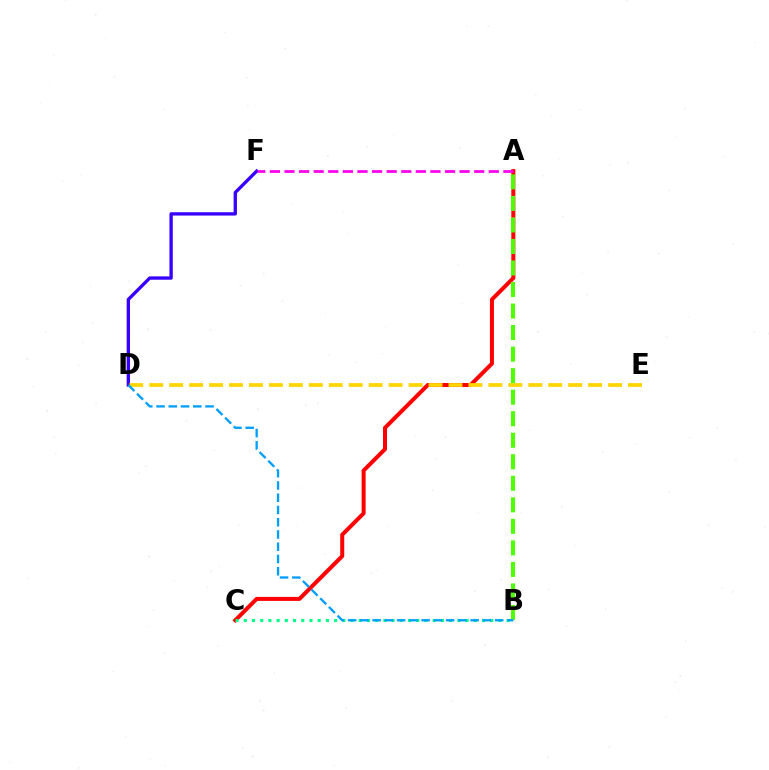{('D', 'F'): [{'color': '#3700ff', 'line_style': 'solid', 'thickness': 2.4}], ('A', 'C'): [{'color': '#ff0000', 'line_style': 'solid', 'thickness': 2.89}], ('A', 'F'): [{'color': '#ff00ed', 'line_style': 'dashed', 'thickness': 1.98}], ('D', 'E'): [{'color': '#ffd500', 'line_style': 'dashed', 'thickness': 2.71}], ('B', 'C'): [{'color': '#00ff86', 'line_style': 'dotted', 'thickness': 2.23}], ('A', 'B'): [{'color': '#4fff00', 'line_style': 'dashed', 'thickness': 2.92}], ('B', 'D'): [{'color': '#009eff', 'line_style': 'dashed', 'thickness': 1.66}]}